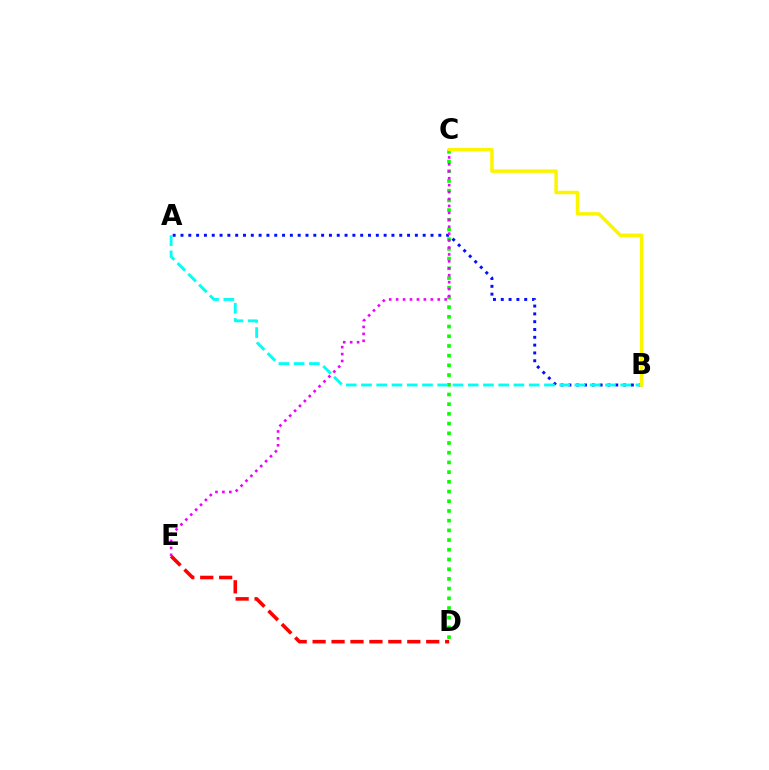{('C', 'D'): [{'color': '#08ff00', 'line_style': 'dotted', 'thickness': 2.64}], ('D', 'E'): [{'color': '#ff0000', 'line_style': 'dashed', 'thickness': 2.57}], ('A', 'B'): [{'color': '#0010ff', 'line_style': 'dotted', 'thickness': 2.12}, {'color': '#00fff6', 'line_style': 'dashed', 'thickness': 2.07}], ('C', 'E'): [{'color': '#ee00ff', 'line_style': 'dotted', 'thickness': 1.88}], ('B', 'C'): [{'color': '#fcf500', 'line_style': 'solid', 'thickness': 2.52}]}